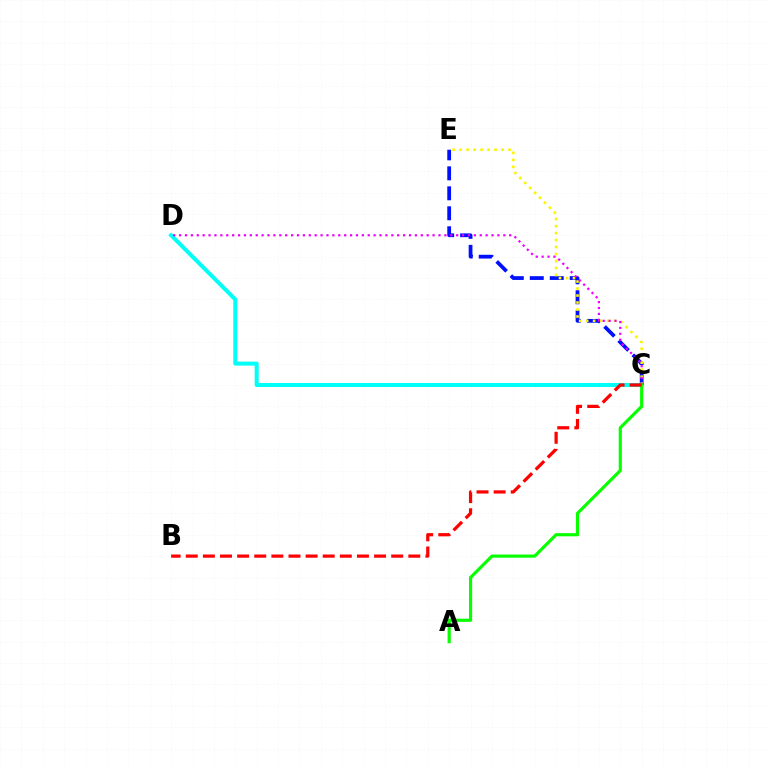{('C', 'D'): [{'color': '#00fff6', 'line_style': 'solid', 'thickness': 2.89}, {'color': '#ee00ff', 'line_style': 'dotted', 'thickness': 1.6}], ('C', 'E'): [{'color': '#0010ff', 'line_style': 'dashed', 'thickness': 2.71}, {'color': '#fcf500', 'line_style': 'dotted', 'thickness': 1.9}], ('A', 'C'): [{'color': '#08ff00', 'line_style': 'solid', 'thickness': 2.27}], ('B', 'C'): [{'color': '#ff0000', 'line_style': 'dashed', 'thickness': 2.33}]}